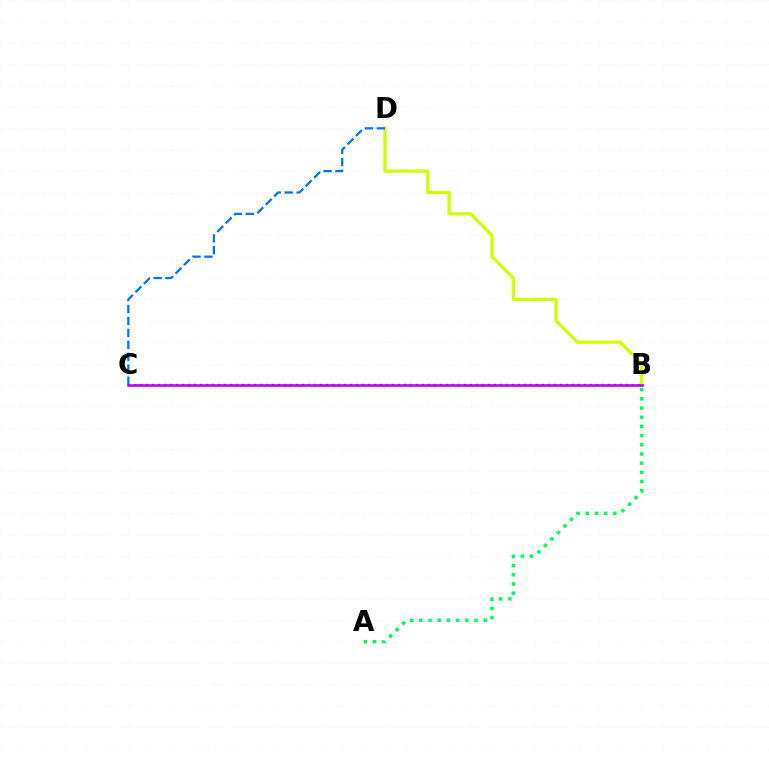{('B', 'C'): [{'color': '#ff0000', 'line_style': 'dotted', 'thickness': 1.63}, {'color': '#b900ff', 'line_style': 'solid', 'thickness': 1.87}], ('B', 'D'): [{'color': '#d1ff00', 'line_style': 'solid', 'thickness': 2.35}], ('A', 'B'): [{'color': '#00ff5c', 'line_style': 'dotted', 'thickness': 2.5}], ('C', 'D'): [{'color': '#0074ff', 'line_style': 'dashed', 'thickness': 1.62}]}